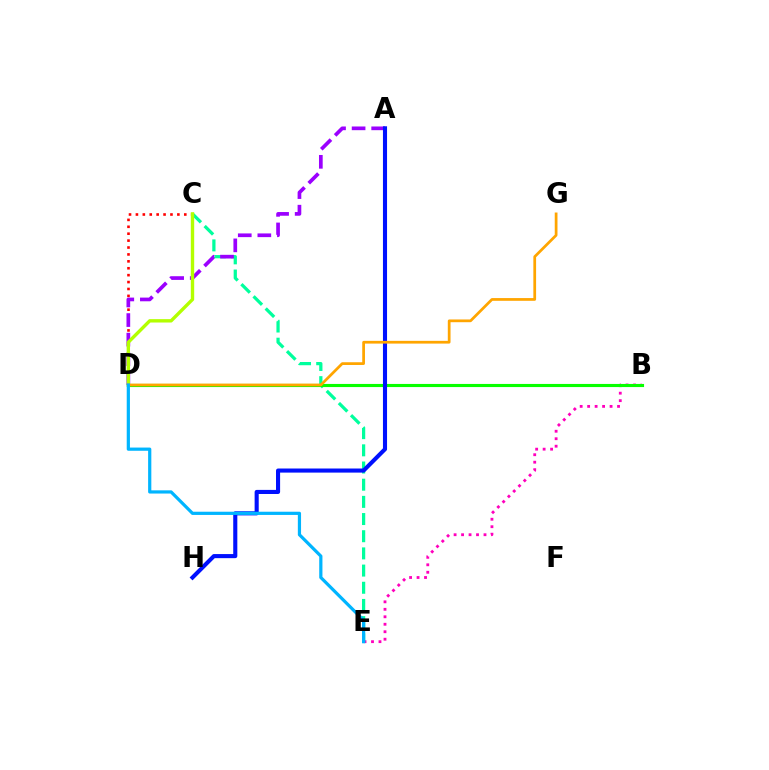{('B', 'E'): [{'color': '#ff00bd', 'line_style': 'dotted', 'thickness': 2.03}], ('C', 'E'): [{'color': '#00ff9d', 'line_style': 'dashed', 'thickness': 2.33}], ('B', 'D'): [{'color': '#08ff00', 'line_style': 'solid', 'thickness': 2.25}], ('C', 'D'): [{'color': '#ff0000', 'line_style': 'dotted', 'thickness': 1.88}, {'color': '#b3ff00', 'line_style': 'solid', 'thickness': 2.43}], ('A', 'D'): [{'color': '#9b00ff', 'line_style': 'dashed', 'thickness': 2.66}], ('A', 'H'): [{'color': '#0010ff', 'line_style': 'solid', 'thickness': 2.95}], ('D', 'G'): [{'color': '#ffa500', 'line_style': 'solid', 'thickness': 1.97}], ('D', 'E'): [{'color': '#00b5ff', 'line_style': 'solid', 'thickness': 2.31}]}